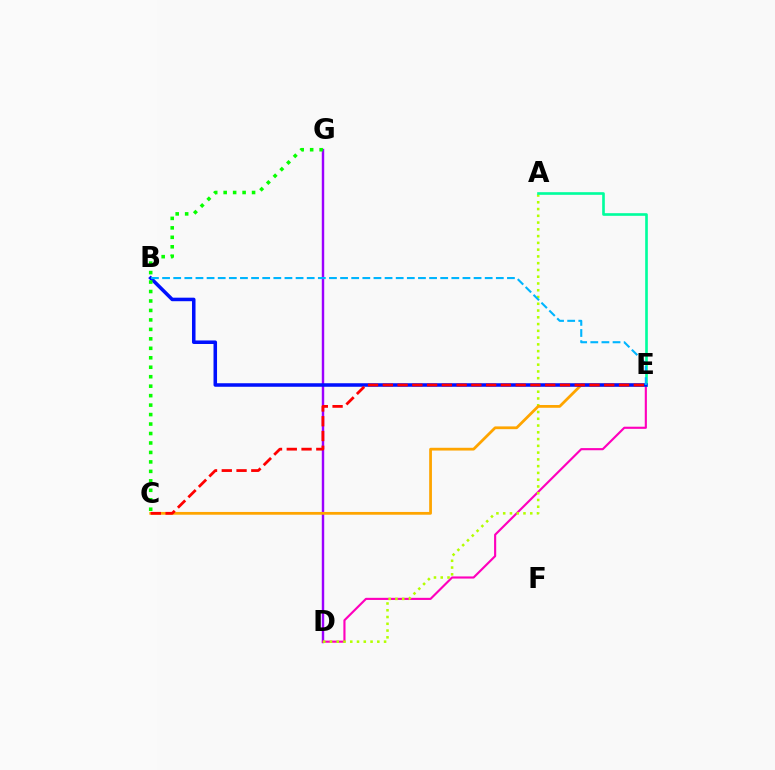{('D', 'G'): [{'color': '#9b00ff', 'line_style': 'solid', 'thickness': 1.75}], ('D', 'E'): [{'color': '#ff00bd', 'line_style': 'solid', 'thickness': 1.54}], ('A', 'D'): [{'color': '#b3ff00', 'line_style': 'dotted', 'thickness': 1.84}], ('C', 'E'): [{'color': '#ffa500', 'line_style': 'solid', 'thickness': 1.99}, {'color': '#ff0000', 'line_style': 'dashed', 'thickness': 2.01}], ('A', 'E'): [{'color': '#00ff9d', 'line_style': 'solid', 'thickness': 1.9}], ('B', 'E'): [{'color': '#0010ff', 'line_style': 'solid', 'thickness': 2.54}, {'color': '#00b5ff', 'line_style': 'dashed', 'thickness': 1.51}], ('C', 'G'): [{'color': '#08ff00', 'line_style': 'dotted', 'thickness': 2.57}]}